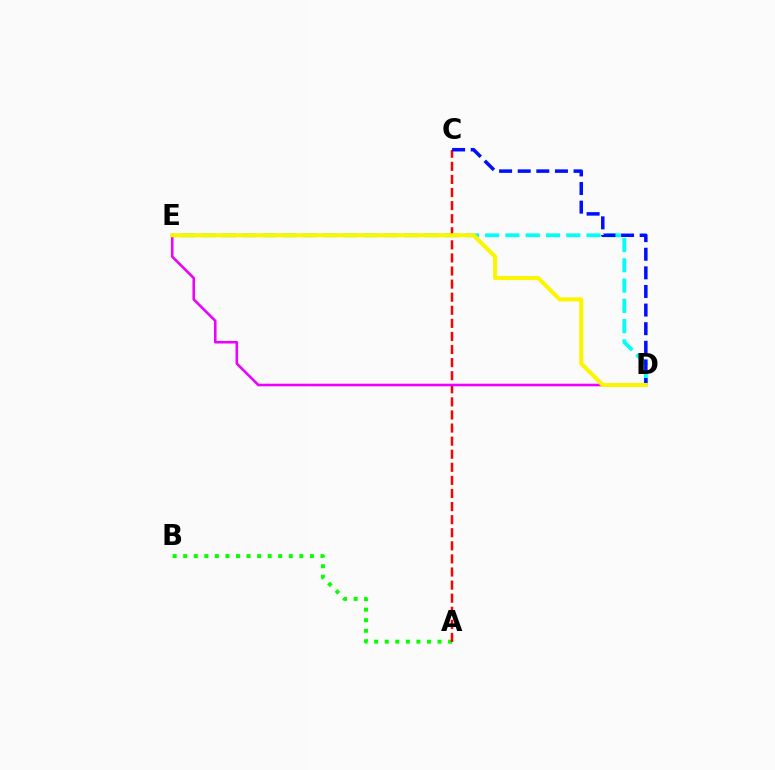{('D', 'E'): [{'color': '#00fff6', 'line_style': 'dashed', 'thickness': 2.75}, {'color': '#ee00ff', 'line_style': 'solid', 'thickness': 1.86}, {'color': '#fcf500', 'line_style': 'solid', 'thickness': 2.94}], ('A', 'B'): [{'color': '#08ff00', 'line_style': 'dotted', 'thickness': 2.87}], ('A', 'C'): [{'color': '#ff0000', 'line_style': 'dashed', 'thickness': 1.78}], ('C', 'D'): [{'color': '#0010ff', 'line_style': 'dashed', 'thickness': 2.53}]}